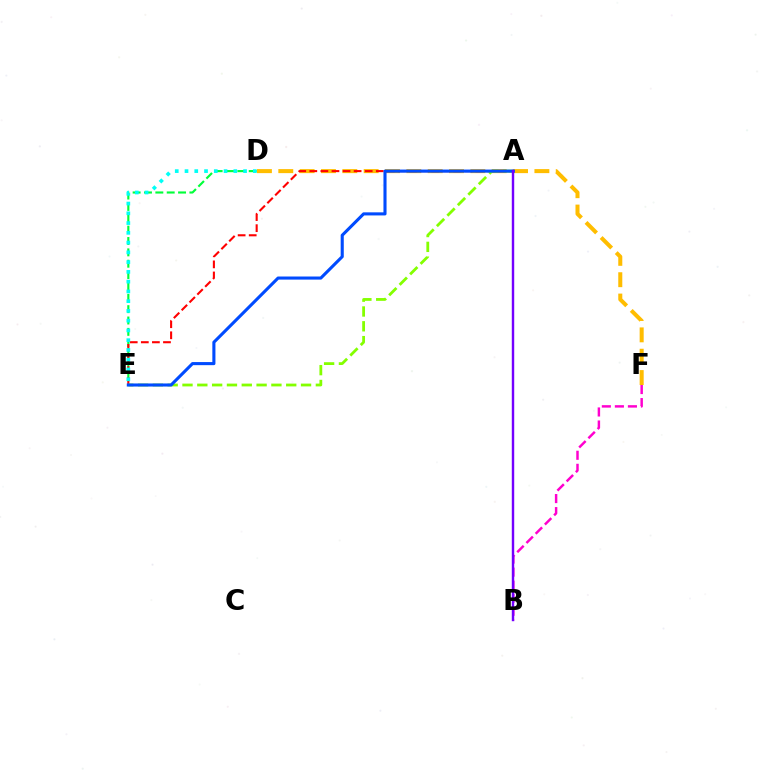{('D', 'E'): [{'color': '#00ff39', 'line_style': 'dashed', 'thickness': 1.54}, {'color': '#00fff6', 'line_style': 'dotted', 'thickness': 2.65}], ('D', 'F'): [{'color': '#ffbd00', 'line_style': 'dashed', 'thickness': 2.9}], ('B', 'F'): [{'color': '#ff00cf', 'line_style': 'dashed', 'thickness': 1.77}], ('A', 'E'): [{'color': '#ff0000', 'line_style': 'dashed', 'thickness': 1.5}, {'color': '#84ff00', 'line_style': 'dashed', 'thickness': 2.01}, {'color': '#004bff', 'line_style': 'solid', 'thickness': 2.23}], ('A', 'B'): [{'color': '#7200ff', 'line_style': 'solid', 'thickness': 1.75}]}